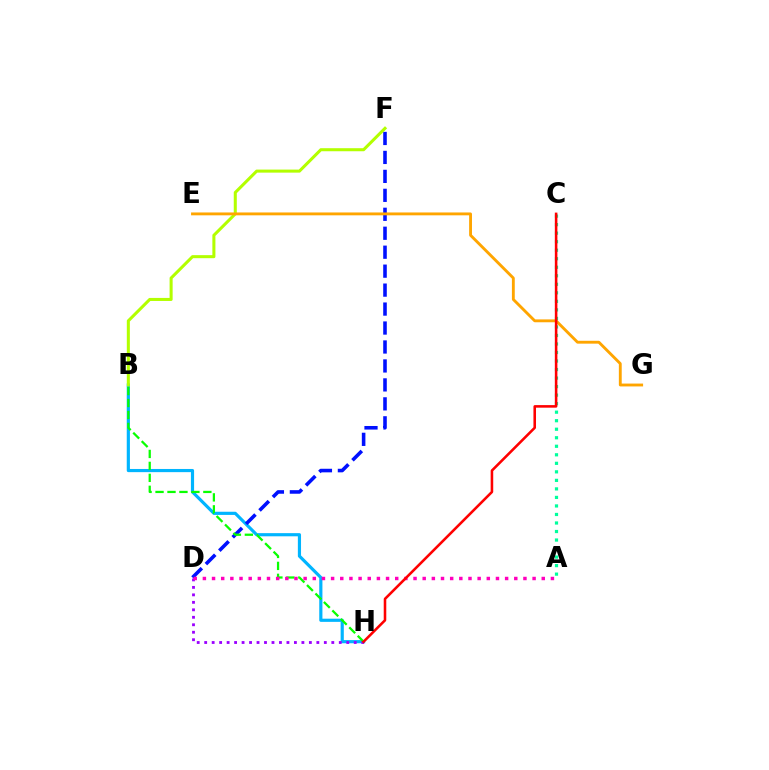{('B', 'H'): [{'color': '#00b5ff', 'line_style': 'solid', 'thickness': 2.28}, {'color': '#08ff00', 'line_style': 'dashed', 'thickness': 1.62}], ('D', 'F'): [{'color': '#0010ff', 'line_style': 'dashed', 'thickness': 2.58}], ('B', 'F'): [{'color': '#b3ff00', 'line_style': 'solid', 'thickness': 2.19}], ('A', 'C'): [{'color': '#00ff9d', 'line_style': 'dotted', 'thickness': 2.32}], ('D', 'H'): [{'color': '#9b00ff', 'line_style': 'dotted', 'thickness': 2.03}], ('A', 'D'): [{'color': '#ff00bd', 'line_style': 'dotted', 'thickness': 2.49}], ('E', 'G'): [{'color': '#ffa500', 'line_style': 'solid', 'thickness': 2.06}], ('C', 'H'): [{'color': '#ff0000', 'line_style': 'solid', 'thickness': 1.85}]}